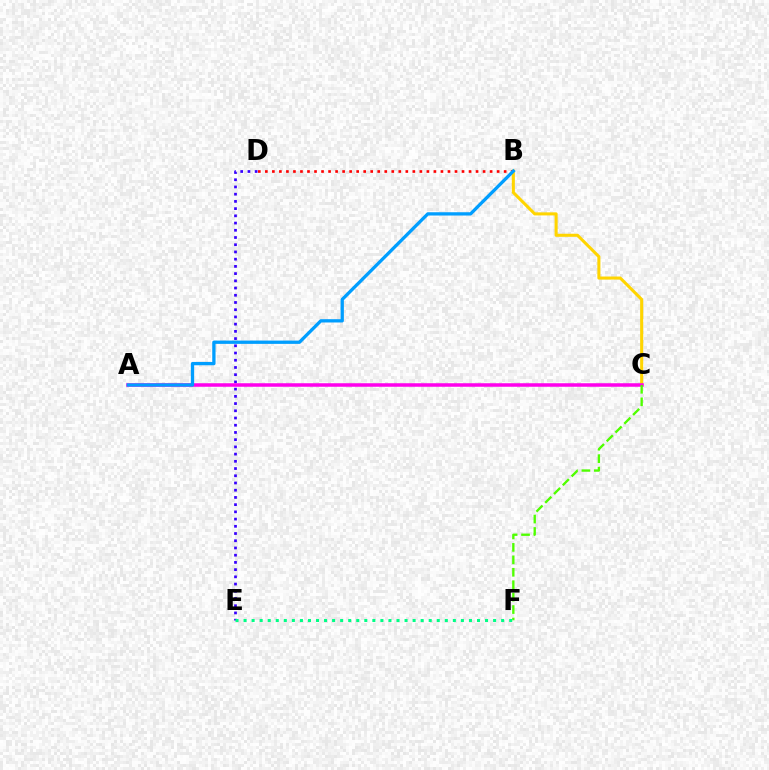{('D', 'E'): [{'color': '#3700ff', 'line_style': 'dotted', 'thickness': 1.96}], ('B', 'C'): [{'color': '#ffd500', 'line_style': 'solid', 'thickness': 2.21}], ('B', 'D'): [{'color': '#ff0000', 'line_style': 'dotted', 'thickness': 1.91}], ('A', 'C'): [{'color': '#ff00ed', 'line_style': 'solid', 'thickness': 2.53}], ('C', 'F'): [{'color': '#4fff00', 'line_style': 'dashed', 'thickness': 1.69}], ('A', 'B'): [{'color': '#009eff', 'line_style': 'solid', 'thickness': 2.37}], ('E', 'F'): [{'color': '#00ff86', 'line_style': 'dotted', 'thickness': 2.19}]}